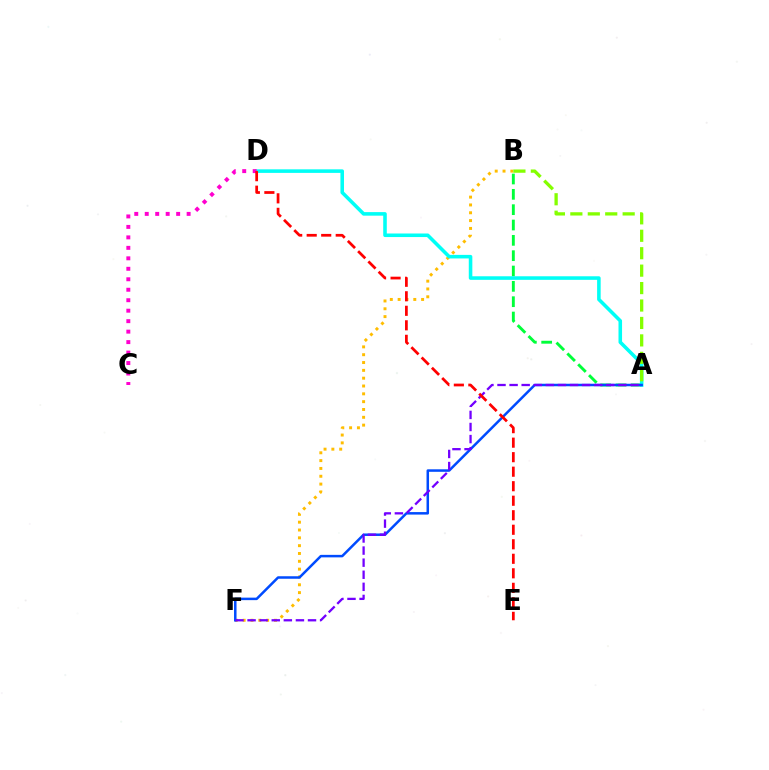{('A', 'B'): [{'color': '#00ff39', 'line_style': 'dashed', 'thickness': 2.08}, {'color': '#84ff00', 'line_style': 'dashed', 'thickness': 2.37}], ('B', 'F'): [{'color': '#ffbd00', 'line_style': 'dotted', 'thickness': 2.13}], ('A', 'D'): [{'color': '#00fff6', 'line_style': 'solid', 'thickness': 2.56}], ('A', 'F'): [{'color': '#004bff', 'line_style': 'solid', 'thickness': 1.81}, {'color': '#7200ff', 'line_style': 'dashed', 'thickness': 1.64}], ('C', 'D'): [{'color': '#ff00cf', 'line_style': 'dotted', 'thickness': 2.85}], ('D', 'E'): [{'color': '#ff0000', 'line_style': 'dashed', 'thickness': 1.97}]}